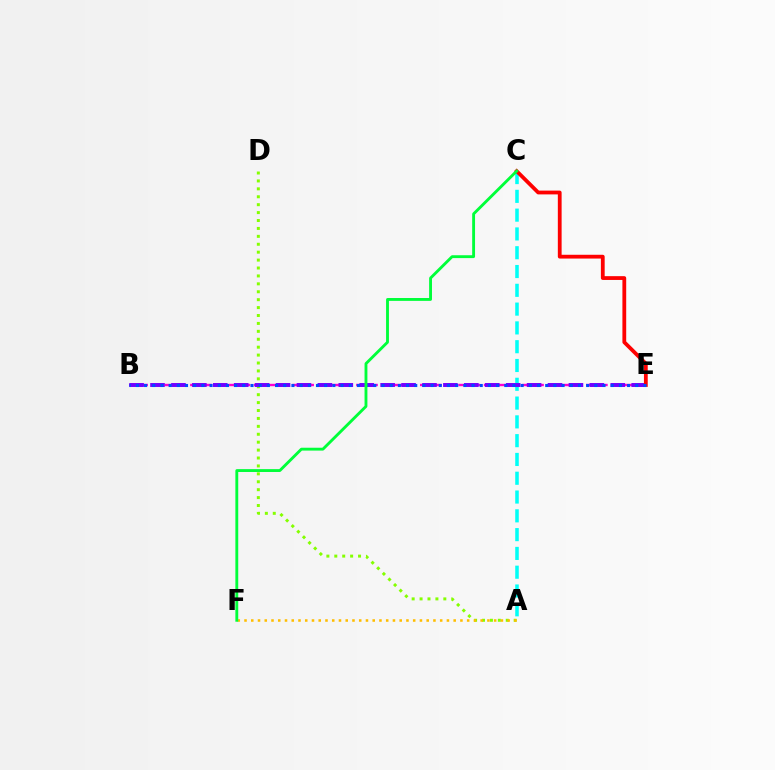{('B', 'E'): [{'color': '#ff00cf', 'line_style': 'dashed', 'thickness': 1.73}, {'color': '#7200ff', 'line_style': 'dashed', 'thickness': 2.84}, {'color': '#004bff', 'line_style': 'dotted', 'thickness': 2.22}], ('A', 'D'): [{'color': '#84ff00', 'line_style': 'dotted', 'thickness': 2.15}], ('A', 'C'): [{'color': '#00fff6', 'line_style': 'dashed', 'thickness': 2.55}], ('C', 'E'): [{'color': '#ff0000', 'line_style': 'solid', 'thickness': 2.73}], ('A', 'F'): [{'color': '#ffbd00', 'line_style': 'dotted', 'thickness': 1.83}], ('C', 'F'): [{'color': '#00ff39', 'line_style': 'solid', 'thickness': 2.06}]}